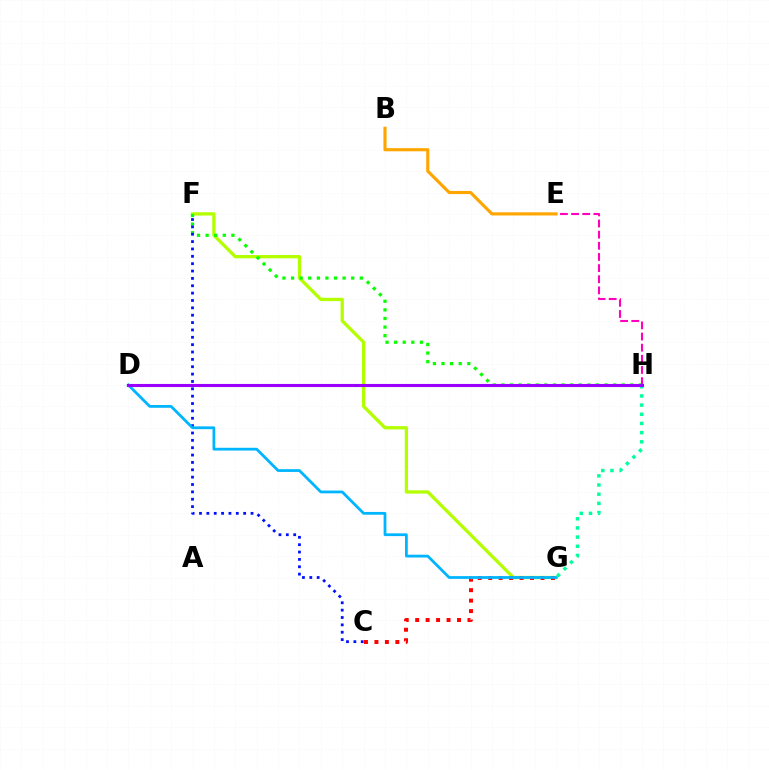{('F', 'G'): [{'color': '#b3ff00', 'line_style': 'solid', 'thickness': 2.36}], ('F', 'H'): [{'color': '#08ff00', 'line_style': 'dotted', 'thickness': 2.34}], ('C', 'F'): [{'color': '#0010ff', 'line_style': 'dotted', 'thickness': 2.0}], ('G', 'H'): [{'color': '#00ff9d', 'line_style': 'dotted', 'thickness': 2.49}], ('C', 'G'): [{'color': '#ff0000', 'line_style': 'dotted', 'thickness': 2.84}], ('D', 'G'): [{'color': '#00b5ff', 'line_style': 'solid', 'thickness': 2.0}], ('E', 'H'): [{'color': '#ff00bd', 'line_style': 'dashed', 'thickness': 1.51}], ('D', 'H'): [{'color': '#9b00ff', 'line_style': 'solid', 'thickness': 2.23}], ('B', 'E'): [{'color': '#ffa500', 'line_style': 'solid', 'thickness': 2.26}]}